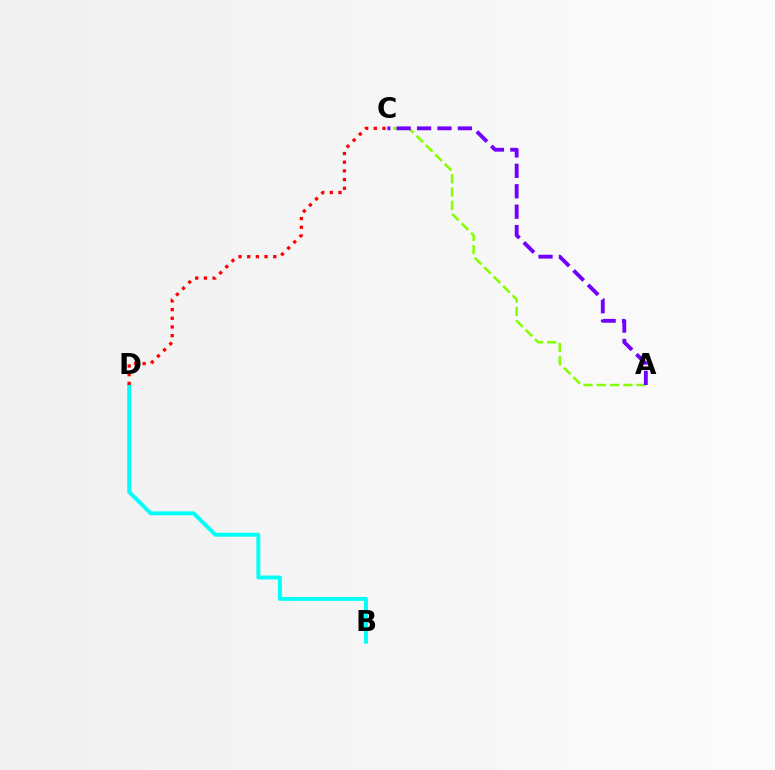{('B', 'D'): [{'color': '#00fff6', 'line_style': 'solid', 'thickness': 2.82}], ('A', 'C'): [{'color': '#84ff00', 'line_style': 'dashed', 'thickness': 1.81}, {'color': '#7200ff', 'line_style': 'dashed', 'thickness': 2.77}], ('C', 'D'): [{'color': '#ff0000', 'line_style': 'dotted', 'thickness': 2.36}]}